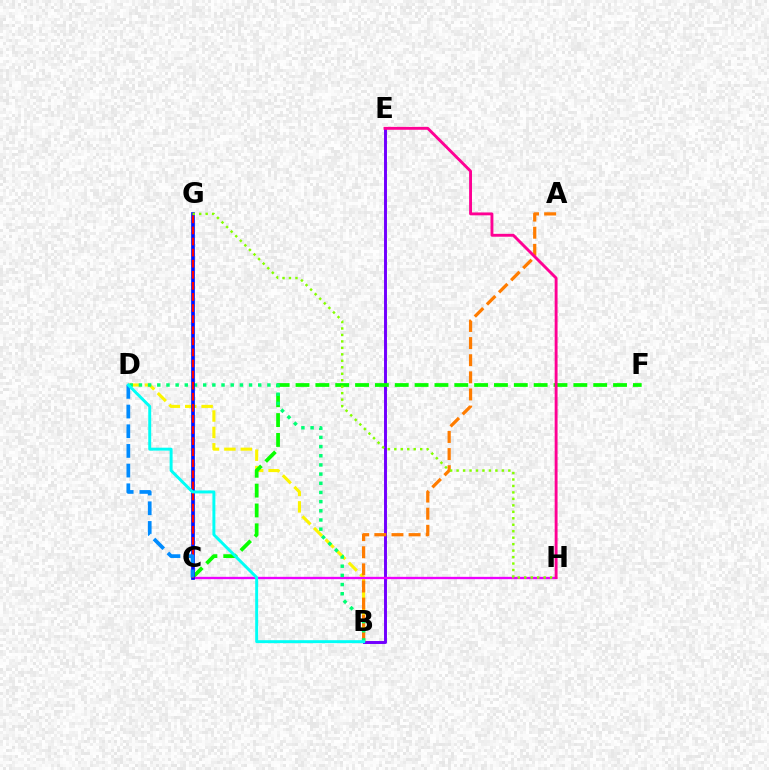{('B', 'E'): [{'color': '#7200ff', 'line_style': 'solid', 'thickness': 2.12}], ('B', 'D'): [{'color': '#fcf500', 'line_style': 'dashed', 'thickness': 2.23}, {'color': '#00ff74', 'line_style': 'dotted', 'thickness': 2.49}, {'color': '#00fff6', 'line_style': 'solid', 'thickness': 2.12}], ('C', 'F'): [{'color': '#08ff00', 'line_style': 'dashed', 'thickness': 2.7}], ('C', 'H'): [{'color': '#ee00ff', 'line_style': 'solid', 'thickness': 1.68}], ('A', 'B'): [{'color': '#ff7c00', 'line_style': 'dashed', 'thickness': 2.33}], ('C', 'G'): [{'color': '#0010ff', 'line_style': 'solid', 'thickness': 2.65}, {'color': '#ff0000', 'line_style': 'dashed', 'thickness': 1.51}], ('C', 'D'): [{'color': '#008cff', 'line_style': 'dashed', 'thickness': 2.67}], ('G', 'H'): [{'color': '#84ff00', 'line_style': 'dotted', 'thickness': 1.76}], ('E', 'H'): [{'color': '#ff0094', 'line_style': 'solid', 'thickness': 2.08}]}